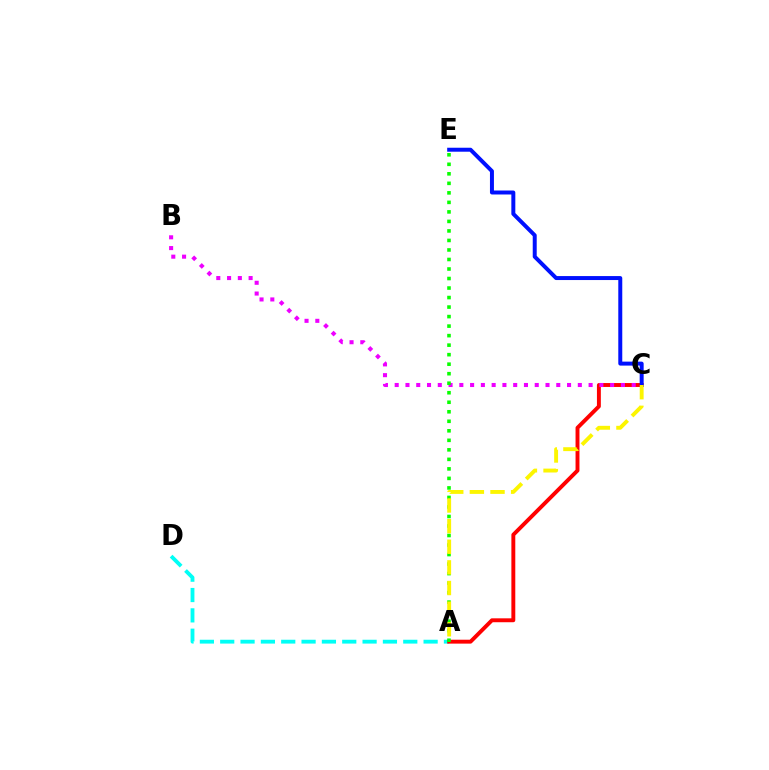{('A', 'D'): [{'color': '#00fff6', 'line_style': 'dashed', 'thickness': 2.76}], ('A', 'C'): [{'color': '#ff0000', 'line_style': 'solid', 'thickness': 2.82}, {'color': '#fcf500', 'line_style': 'dashed', 'thickness': 2.8}], ('C', 'E'): [{'color': '#0010ff', 'line_style': 'solid', 'thickness': 2.86}], ('B', 'C'): [{'color': '#ee00ff', 'line_style': 'dotted', 'thickness': 2.93}], ('A', 'E'): [{'color': '#08ff00', 'line_style': 'dotted', 'thickness': 2.59}]}